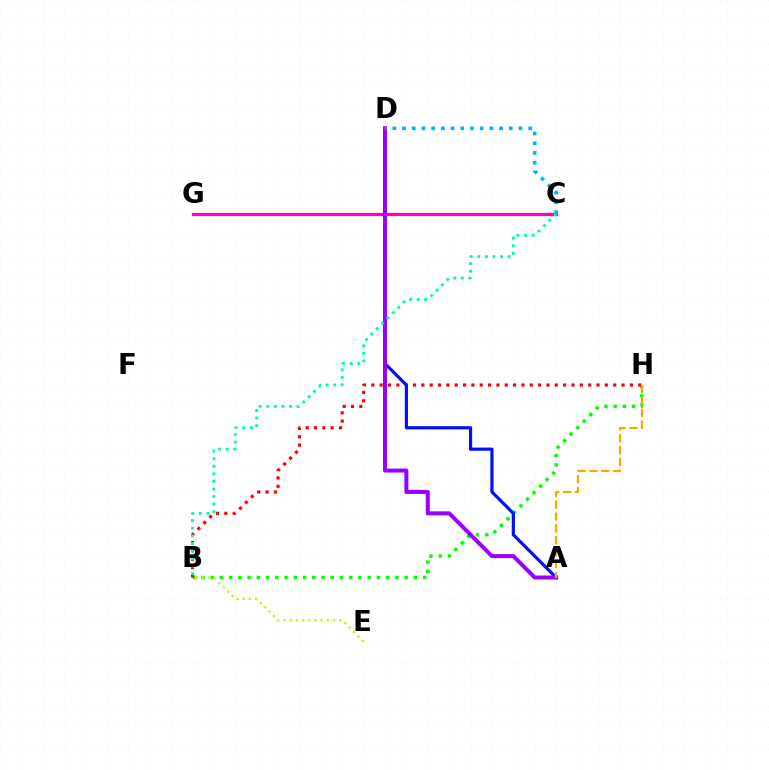{('B', 'H'): [{'color': '#08ff00', 'line_style': 'dotted', 'thickness': 2.51}, {'color': '#ff0000', 'line_style': 'dotted', 'thickness': 2.27}], ('A', 'D'): [{'color': '#0010ff', 'line_style': 'solid', 'thickness': 2.29}, {'color': '#9b00ff', 'line_style': 'solid', 'thickness': 2.88}], ('C', 'G'): [{'color': '#ff00bd', 'line_style': 'solid', 'thickness': 2.35}], ('B', 'C'): [{'color': '#00ff9d', 'line_style': 'dotted', 'thickness': 2.06}], ('B', 'E'): [{'color': '#b3ff00', 'line_style': 'dotted', 'thickness': 1.68}], ('A', 'H'): [{'color': '#ffa500', 'line_style': 'dashed', 'thickness': 1.61}], ('C', 'D'): [{'color': '#00b5ff', 'line_style': 'dotted', 'thickness': 2.64}]}